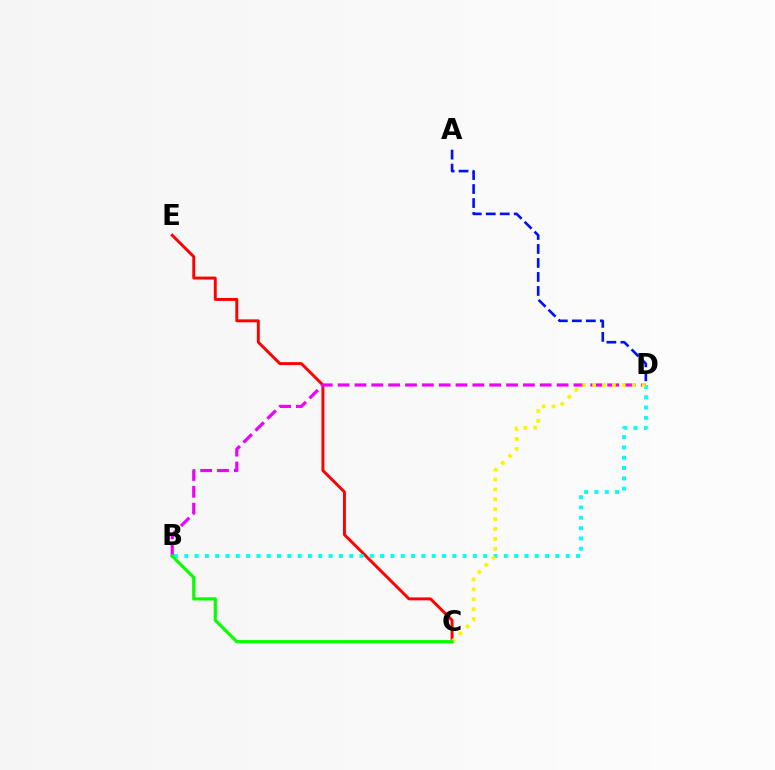{('C', 'E'): [{'color': '#ff0000', 'line_style': 'solid', 'thickness': 2.11}], ('B', 'D'): [{'color': '#ee00ff', 'line_style': 'dashed', 'thickness': 2.29}, {'color': '#00fff6', 'line_style': 'dotted', 'thickness': 2.8}], ('C', 'D'): [{'color': '#fcf500', 'line_style': 'dotted', 'thickness': 2.69}], ('B', 'C'): [{'color': '#08ff00', 'line_style': 'solid', 'thickness': 2.29}], ('A', 'D'): [{'color': '#0010ff', 'line_style': 'dashed', 'thickness': 1.9}]}